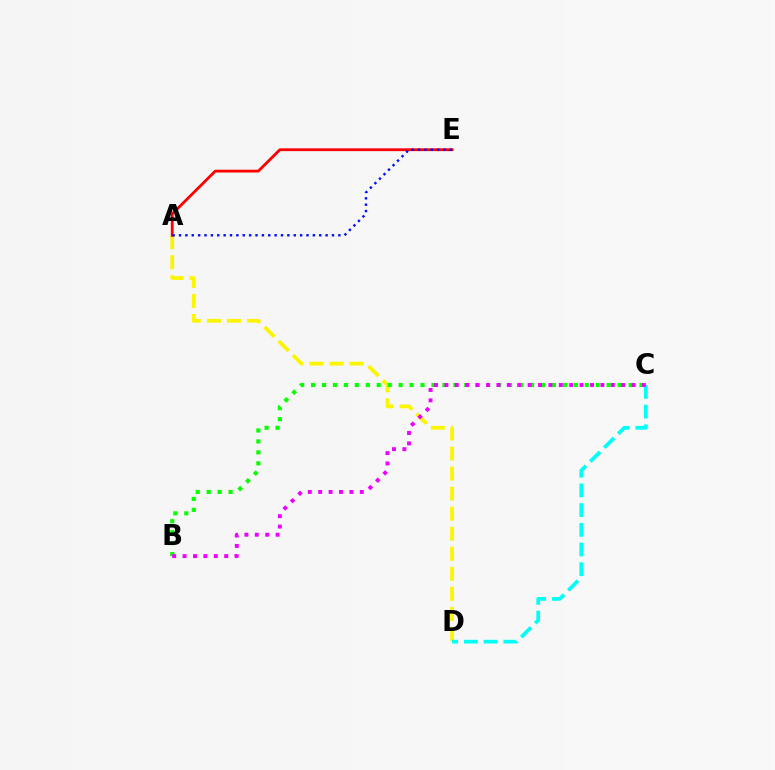{('A', 'D'): [{'color': '#fcf500', 'line_style': 'dashed', 'thickness': 2.72}], ('A', 'E'): [{'color': '#ff0000', 'line_style': 'solid', 'thickness': 2.01}, {'color': '#0010ff', 'line_style': 'dotted', 'thickness': 1.73}], ('C', 'D'): [{'color': '#00fff6', 'line_style': 'dashed', 'thickness': 2.68}], ('B', 'C'): [{'color': '#08ff00', 'line_style': 'dotted', 'thickness': 2.98}, {'color': '#ee00ff', 'line_style': 'dotted', 'thickness': 2.83}]}